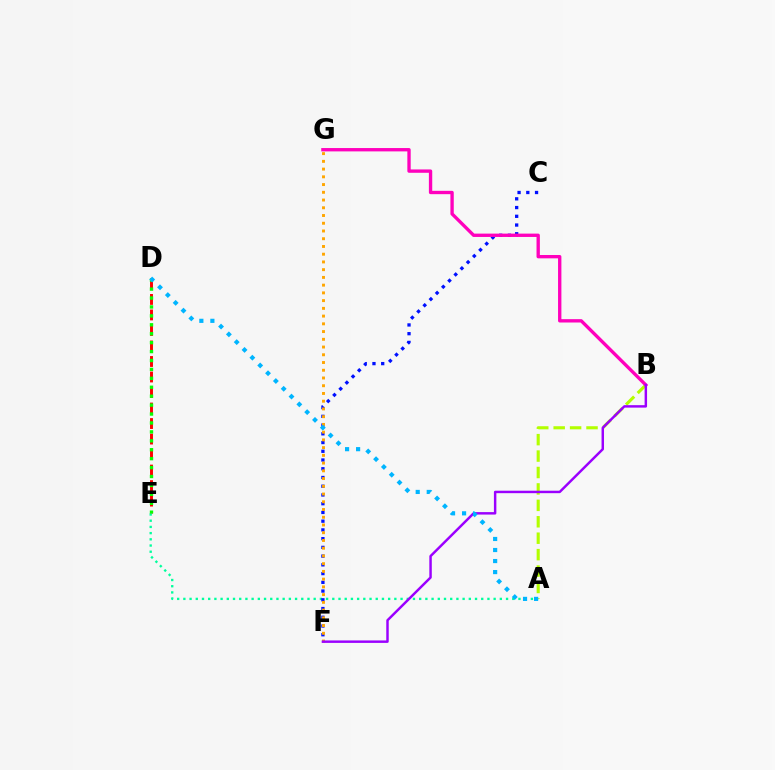{('D', 'E'): [{'color': '#ff0000', 'line_style': 'dashed', 'thickness': 2.11}, {'color': '#08ff00', 'line_style': 'dotted', 'thickness': 2.42}], ('A', 'B'): [{'color': '#b3ff00', 'line_style': 'dashed', 'thickness': 2.23}], ('A', 'E'): [{'color': '#00ff9d', 'line_style': 'dotted', 'thickness': 1.69}], ('C', 'F'): [{'color': '#0010ff', 'line_style': 'dotted', 'thickness': 2.37}], ('F', 'G'): [{'color': '#ffa500', 'line_style': 'dotted', 'thickness': 2.1}], ('B', 'G'): [{'color': '#ff00bd', 'line_style': 'solid', 'thickness': 2.41}], ('B', 'F'): [{'color': '#9b00ff', 'line_style': 'solid', 'thickness': 1.77}], ('A', 'D'): [{'color': '#00b5ff', 'line_style': 'dotted', 'thickness': 3.0}]}